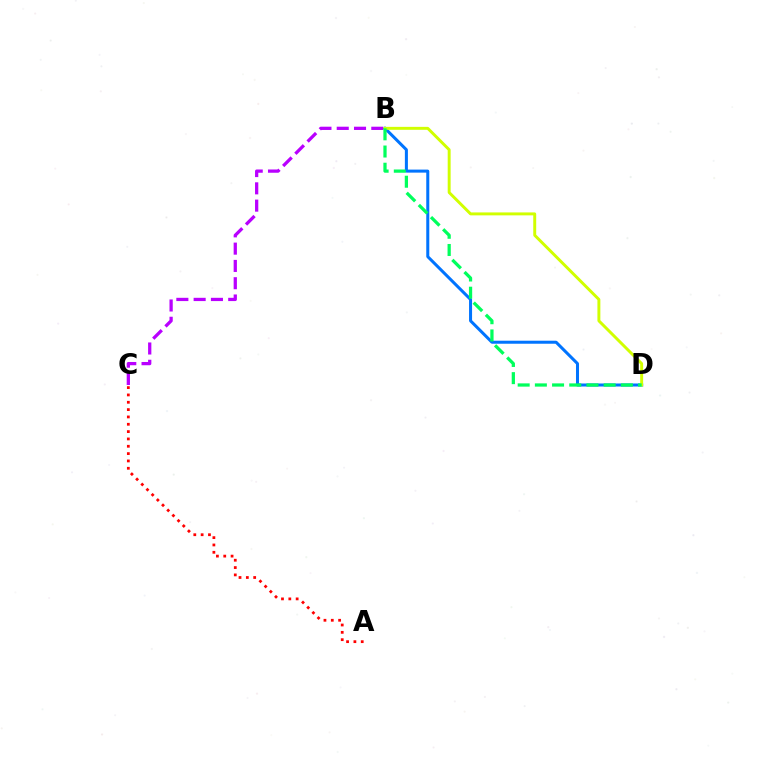{('A', 'C'): [{'color': '#ff0000', 'line_style': 'dotted', 'thickness': 1.99}], ('B', 'C'): [{'color': '#b900ff', 'line_style': 'dashed', 'thickness': 2.35}], ('B', 'D'): [{'color': '#0074ff', 'line_style': 'solid', 'thickness': 2.18}, {'color': '#d1ff00', 'line_style': 'solid', 'thickness': 2.12}, {'color': '#00ff5c', 'line_style': 'dashed', 'thickness': 2.34}]}